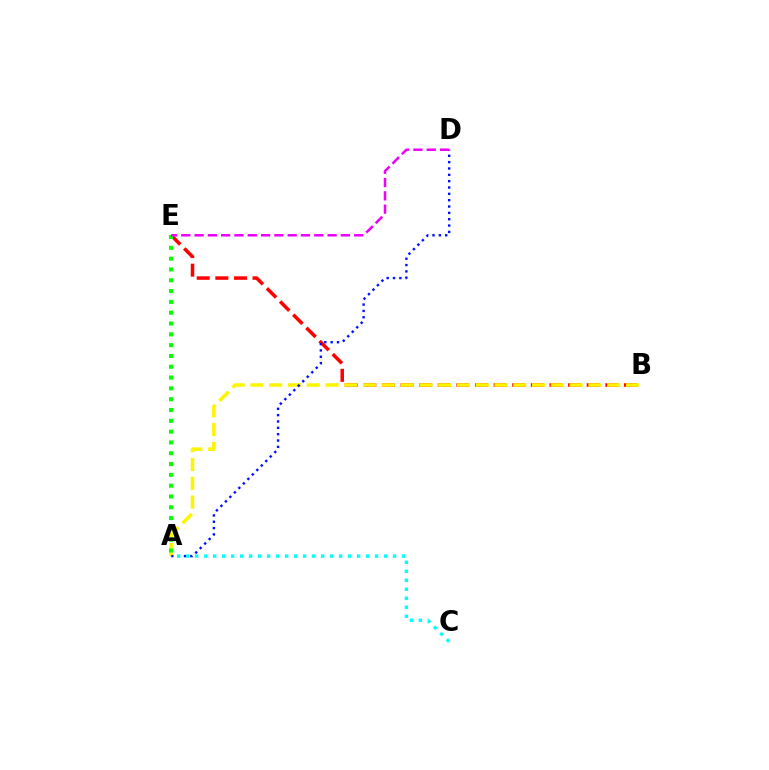{('B', 'E'): [{'color': '#ff0000', 'line_style': 'dashed', 'thickness': 2.53}], ('A', 'B'): [{'color': '#fcf500', 'line_style': 'dashed', 'thickness': 2.55}], ('A', 'E'): [{'color': '#08ff00', 'line_style': 'dotted', 'thickness': 2.94}], ('A', 'D'): [{'color': '#0010ff', 'line_style': 'dotted', 'thickness': 1.72}], ('A', 'C'): [{'color': '#00fff6', 'line_style': 'dotted', 'thickness': 2.44}], ('D', 'E'): [{'color': '#ee00ff', 'line_style': 'dashed', 'thickness': 1.81}]}